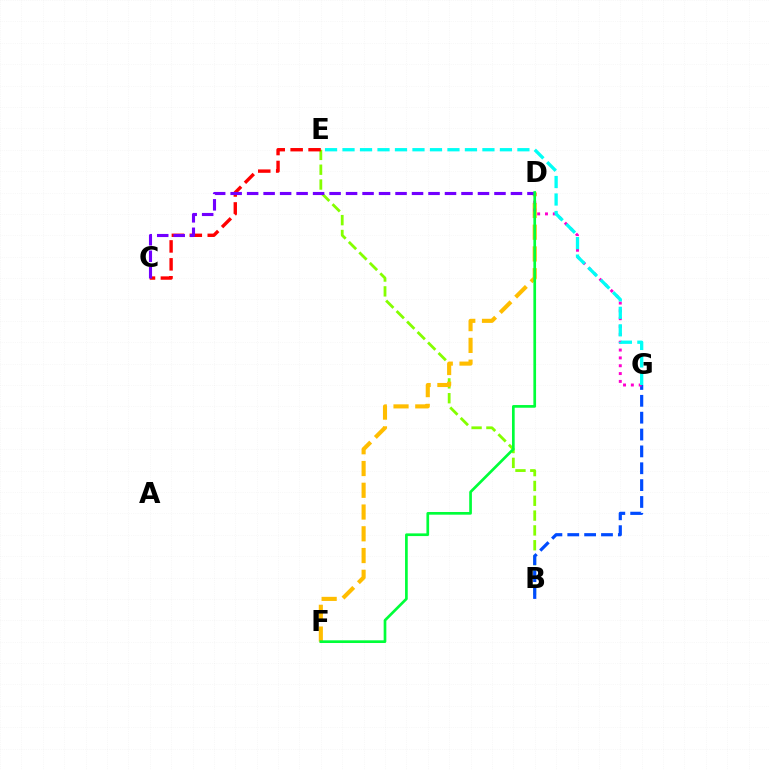{('B', 'E'): [{'color': '#84ff00', 'line_style': 'dashed', 'thickness': 2.01}], ('D', 'F'): [{'color': '#ffbd00', 'line_style': 'dashed', 'thickness': 2.96}, {'color': '#00ff39', 'line_style': 'solid', 'thickness': 1.94}], ('C', 'E'): [{'color': '#ff0000', 'line_style': 'dashed', 'thickness': 2.44}], ('B', 'G'): [{'color': '#004bff', 'line_style': 'dashed', 'thickness': 2.29}], ('D', 'G'): [{'color': '#ff00cf', 'line_style': 'dotted', 'thickness': 2.13}], ('C', 'D'): [{'color': '#7200ff', 'line_style': 'dashed', 'thickness': 2.24}], ('E', 'G'): [{'color': '#00fff6', 'line_style': 'dashed', 'thickness': 2.38}]}